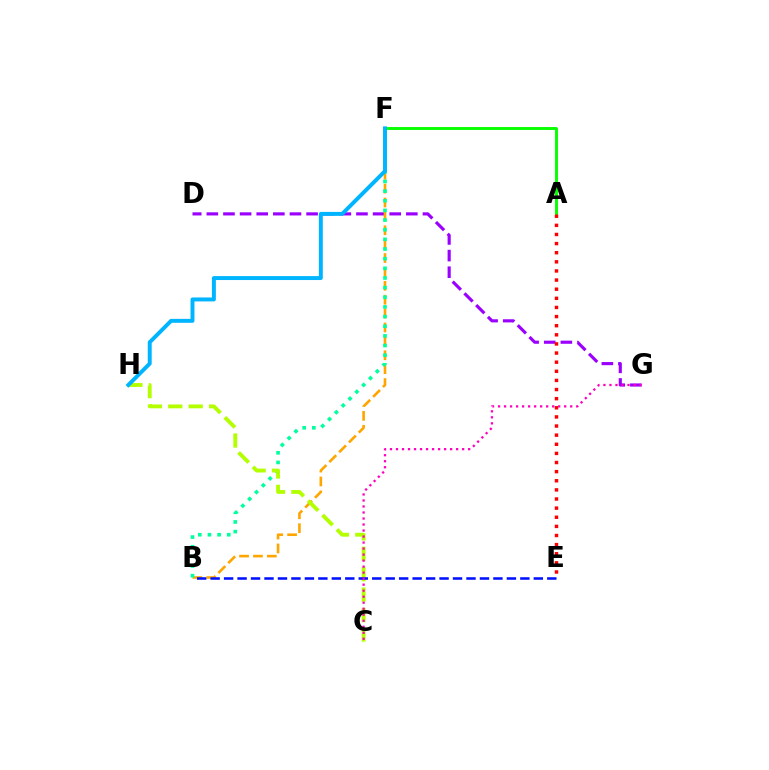{('D', 'G'): [{'color': '#9b00ff', 'line_style': 'dashed', 'thickness': 2.26}], ('A', 'F'): [{'color': '#08ff00', 'line_style': 'solid', 'thickness': 2.1}], ('B', 'F'): [{'color': '#ffa500', 'line_style': 'dashed', 'thickness': 1.89}, {'color': '#00ff9d', 'line_style': 'dotted', 'thickness': 2.62}], ('C', 'H'): [{'color': '#b3ff00', 'line_style': 'dashed', 'thickness': 2.77}], ('F', 'H'): [{'color': '#00b5ff', 'line_style': 'solid', 'thickness': 2.84}], ('B', 'E'): [{'color': '#0010ff', 'line_style': 'dashed', 'thickness': 1.83}], ('A', 'E'): [{'color': '#ff0000', 'line_style': 'dotted', 'thickness': 2.48}], ('C', 'G'): [{'color': '#ff00bd', 'line_style': 'dotted', 'thickness': 1.63}]}